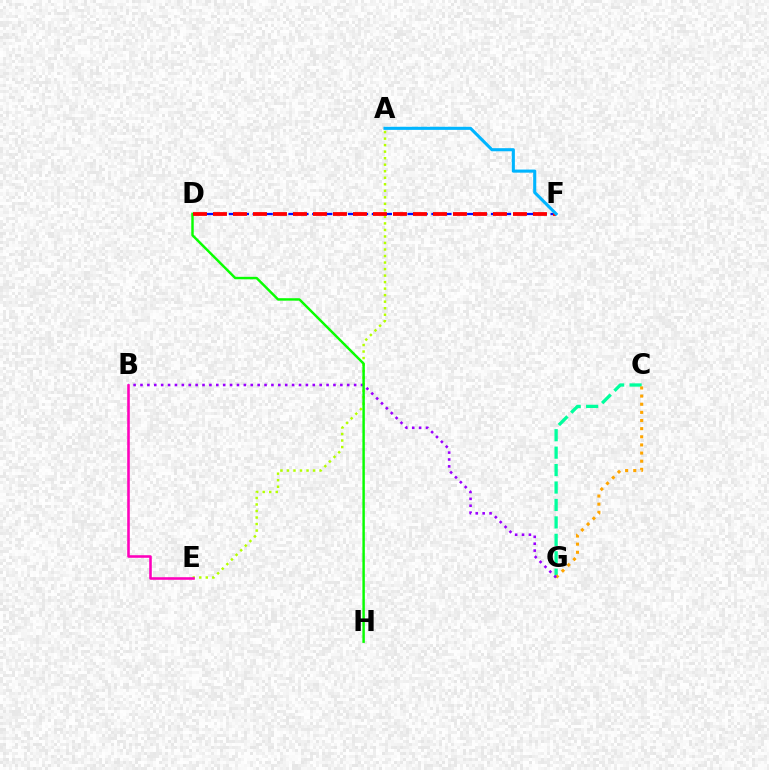{('C', 'G'): [{'color': '#00ff9d', 'line_style': 'dashed', 'thickness': 2.37}, {'color': '#ffa500', 'line_style': 'dotted', 'thickness': 2.21}], ('A', 'E'): [{'color': '#b3ff00', 'line_style': 'dotted', 'thickness': 1.77}], ('D', 'F'): [{'color': '#0010ff', 'line_style': 'dashed', 'thickness': 1.62}, {'color': '#ff0000', 'line_style': 'dashed', 'thickness': 2.72}], ('B', 'G'): [{'color': '#9b00ff', 'line_style': 'dotted', 'thickness': 1.87}], ('D', 'H'): [{'color': '#08ff00', 'line_style': 'solid', 'thickness': 1.76}], ('B', 'E'): [{'color': '#ff00bd', 'line_style': 'solid', 'thickness': 1.86}], ('A', 'F'): [{'color': '#00b5ff', 'line_style': 'solid', 'thickness': 2.23}]}